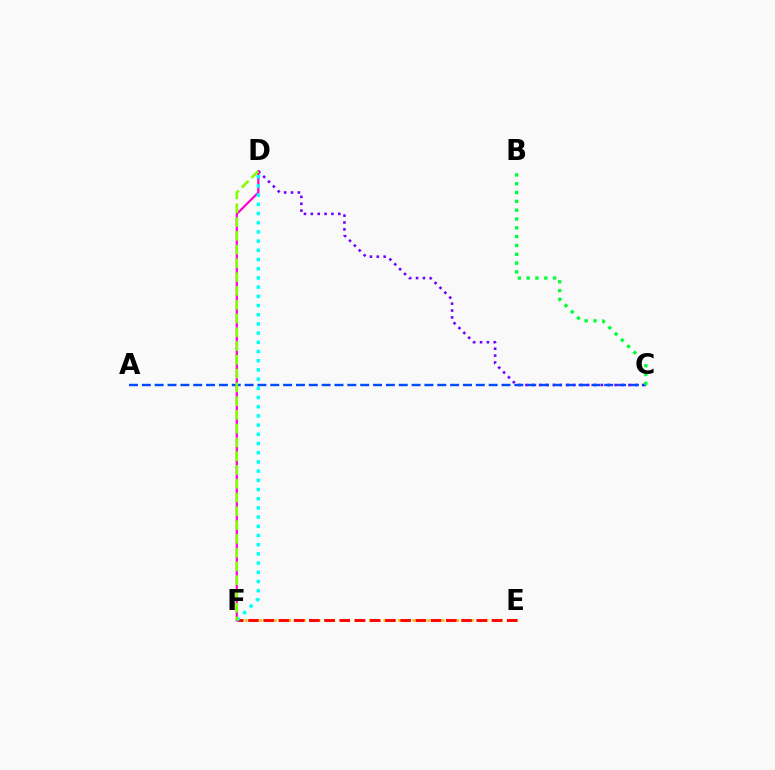{('E', 'F'): [{'color': '#ffbd00', 'line_style': 'dotted', 'thickness': 1.98}, {'color': '#ff0000', 'line_style': 'dashed', 'thickness': 2.07}], ('C', 'D'): [{'color': '#7200ff', 'line_style': 'dotted', 'thickness': 1.87}], ('A', 'C'): [{'color': '#004bff', 'line_style': 'dashed', 'thickness': 1.74}], ('D', 'F'): [{'color': '#ff00cf', 'line_style': 'solid', 'thickness': 1.58}, {'color': '#00fff6', 'line_style': 'dotted', 'thickness': 2.5}, {'color': '#84ff00', 'line_style': 'dashed', 'thickness': 1.87}], ('B', 'C'): [{'color': '#00ff39', 'line_style': 'dotted', 'thickness': 2.4}]}